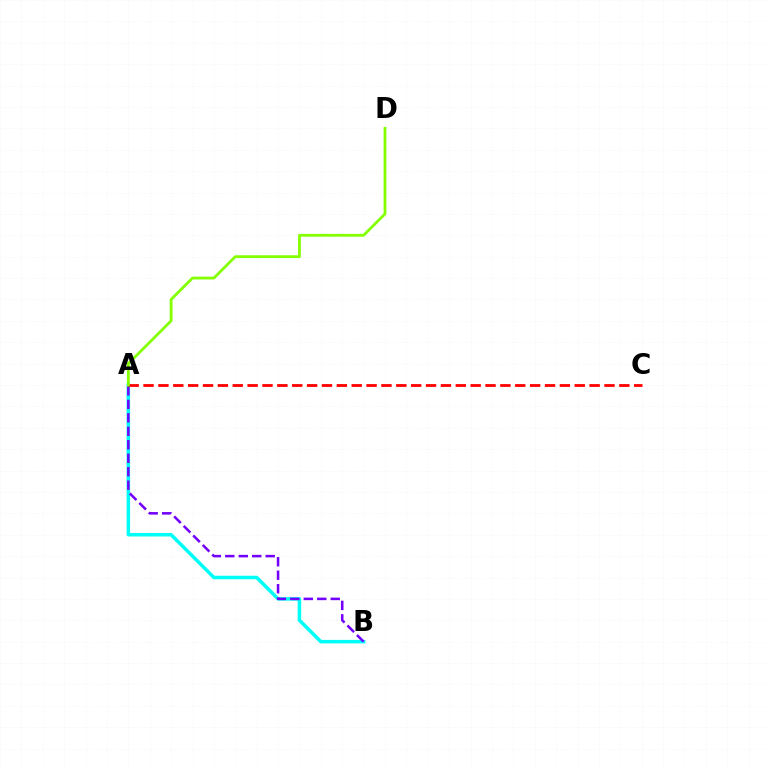{('A', 'B'): [{'color': '#00fff6', 'line_style': 'solid', 'thickness': 2.53}, {'color': '#7200ff', 'line_style': 'dashed', 'thickness': 1.83}], ('A', 'C'): [{'color': '#ff0000', 'line_style': 'dashed', 'thickness': 2.02}], ('A', 'D'): [{'color': '#84ff00', 'line_style': 'solid', 'thickness': 2.02}]}